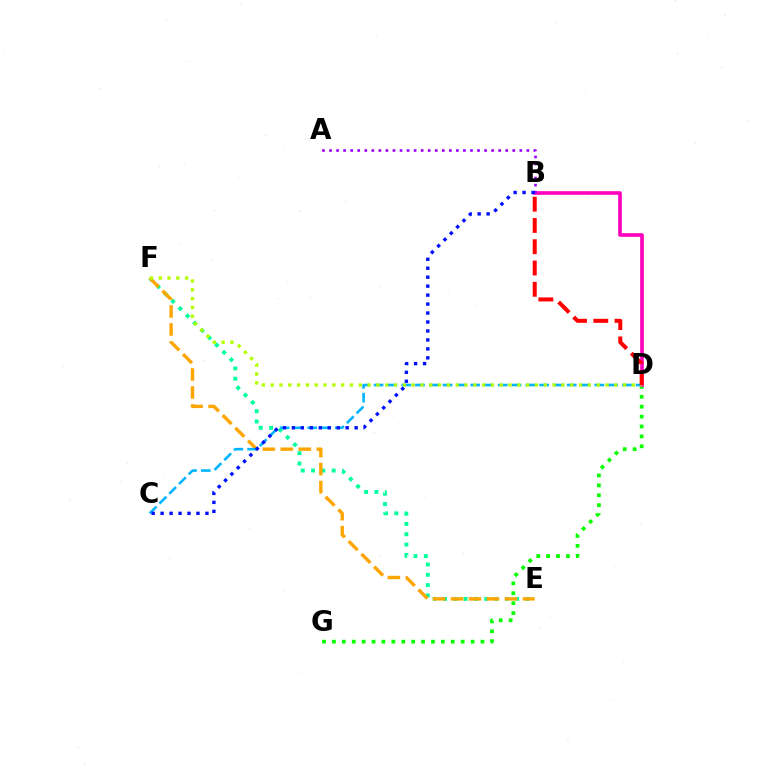{('E', 'F'): [{'color': '#00ff9d', 'line_style': 'dotted', 'thickness': 2.8}, {'color': '#ffa500', 'line_style': 'dashed', 'thickness': 2.44}], ('C', 'D'): [{'color': '#00b5ff', 'line_style': 'dashed', 'thickness': 1.87}], ('D', 'G'): [{'color': '#08ff00', 'line_style': 'dotted', 'thickness': 2.69}], ('B', 'D'): [{'color': '#ff00bd', 'line_style': 'solid', 'thickness': 2.63}, {'color': '#ff0000', 'line_style': 'dashed', 'thickness': 2.89}], ('A', 'B'): [{'color': '#9b00ff', 'line_style': 'dotted', 'thickness': 1.91}], ('D', 'F'): [{'color': '#b3ff00', 'line_style': 'dotted', 'thickness': 2.39}], ('B', 'C'): [{'color': '#0010ff', 'line_style': 'dotted', 'thickness': 2.44}]}